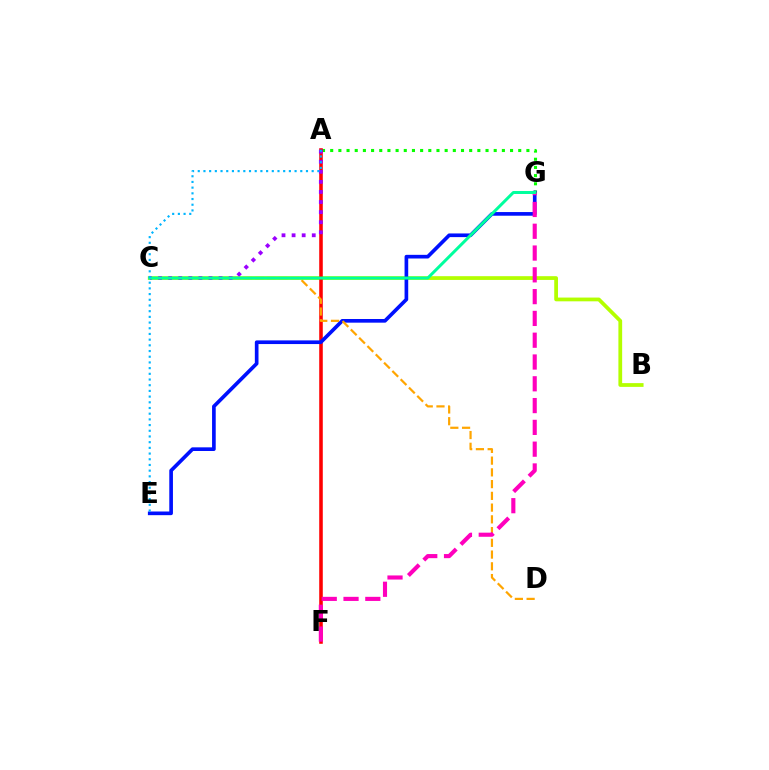{('B', 'C'): [{'color': '#b3ff00', 'line_style': 'solid', 'thickness': 2.7}], ('A', 'G'): [{'color': '#08ff00', 'line_style': 'dotted', 'thickness': 2.22}], ('A', 'F'): [{'color': '#ff0000', 'line_style': 'solid', 'thickness': 2.57}], ('E', 'G'): [{'color': '#0010ff', 'line_style': 'solid', 'thickness': 2.64}], ('C', 'D'): [{'color': '#ffa500', 'line_style': 'dashed', 'thickness': 1.6}], ('F', 'G'): [{'color': '#ff00bd', 'line_style': 'dashed', 'thickness': 2.96}], ('A', 'C'): [{'color': '#9b00ff', 'line_style': 'dotted', 'thickness': 2.74}], ('C', 'G'): [{'color': '#00ff9d', 'line_style': 'solid', 'thickness': 2.14}], ('A', 'E'): [{'color': '#00b5ff', 'line_style': 'dotted', 'thickness': 1.55}]}